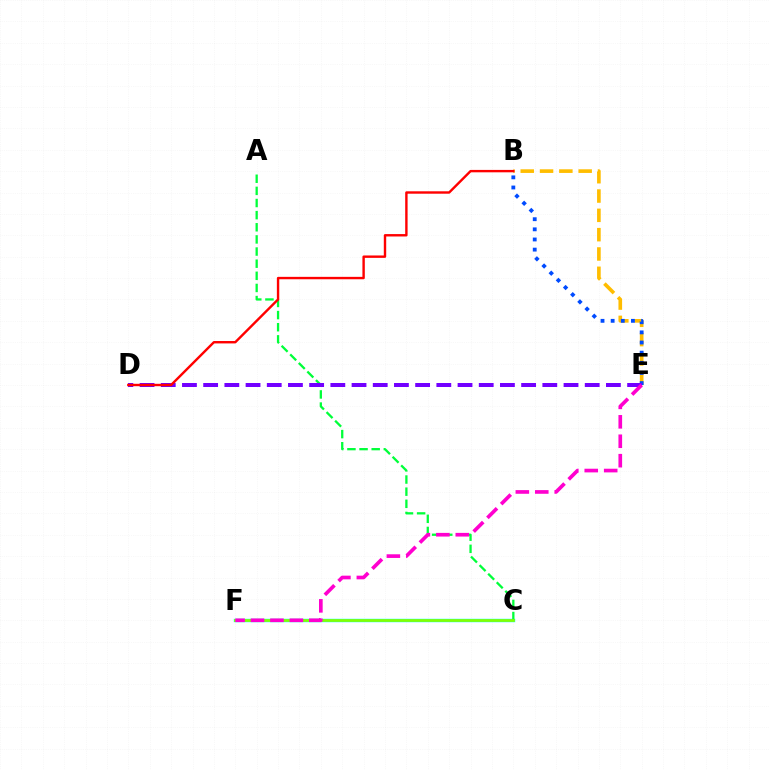{('B', 'E'): [{'color': '#ffbd00', 'line_style': 'dashed', 'thickness': 2.62}, {'color': '#004bff', 'line_style': 'dotted', 'thickness': 2.76}], ('C', 'F'): [{'color': '#00fff6', 'line_style': 'solid', 'thickness': 2.45}, {'color': '#84ff00', 'line_style': 'solid', 'thickness': 1.95}], ('A', 'C'): [{'color': '#00ff39', 'line_style': 'dashed', 'thickness': 1.65}], ('D', 'E'): [{'color': '#7200ff', 'line_style': 'dashed', 'thickness': 2.88}], ('B', 'D'): [{'color': '#ff0000', 'line_style': 'solid', 'thickness': 1.73}], ('E', 'F'): [{'color': '#ff00cf', 'line_style': 'dashed', 'thickness': 2.64}]}